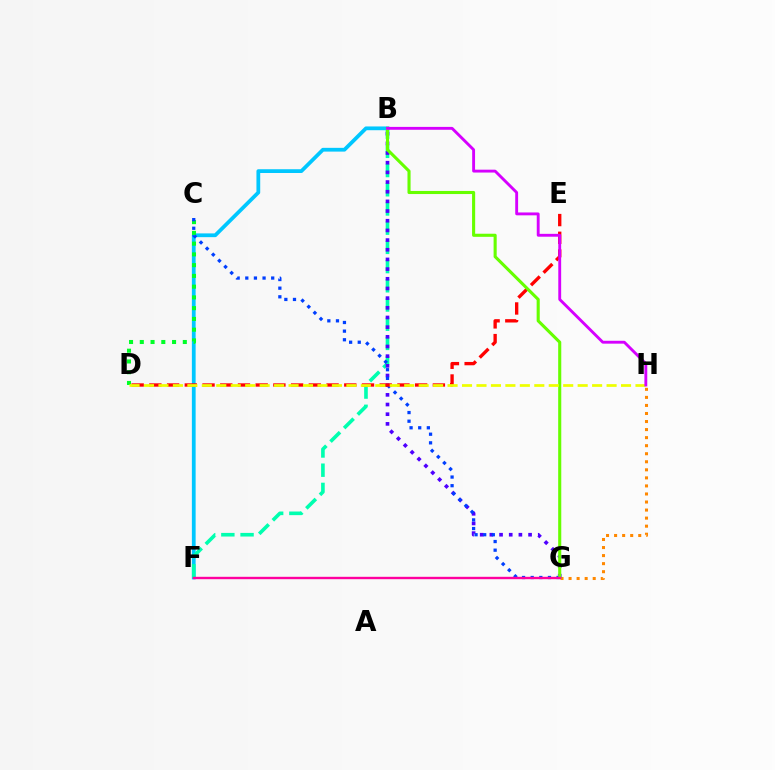{('B', 'F'): [{'color': '#00c7ff', 'line_style': 'solid', 'thickness': 2.71}, {'color': '#00ffaf', 'line_style': 'dashed', 'thickness': 2.61}], ('C', 'D'): [{'color': '#00ff27', 'line_style': 'dotted', 'thickness': 2.92}], ('G', 'H'): [{'color': '#ff8800', 'line_style': 'dotted', 'thickness': 2.19}], ('B', 'G'): [{'color': '#4f00ff', 'line_style': 'dotted', 'thickness': 2.63}, {'color': '#66ff00', 'line_style': 'solid', 'thickness': 2.23}], ('C', 'G'): [{'color': '#003fff', 'line_style': 'dotted', 'thickness': 2.35}], ('D', 'E'): [{'color': '#ff0000', 'line_style': 'dashed', 'thickness': 2.41}], ('D', 'H'): [{'color': '#eeff00', 'line_style': 'dashed', 'thickness': 1.96}], ('F', 'G'): [{'color': '#ff00a0', 'line_style': 'solid', 'thickness': 1.72}], ('B', 'H'): [{'color': '#d600ff', 'line_style': 'solid', 'thickness': 2.07}]}